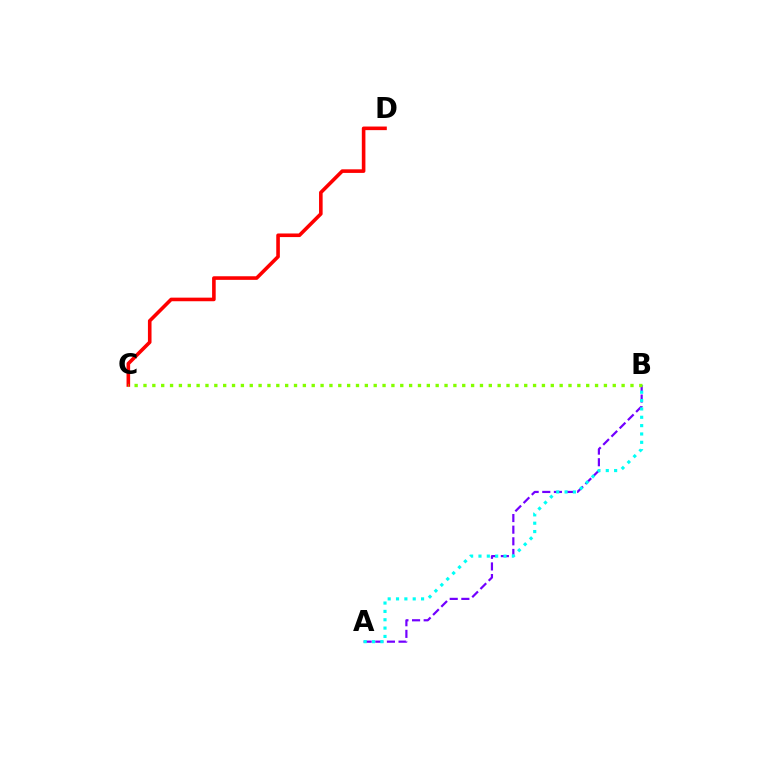{('A', 'B'): [{'color': '#7200ff', 'line_style': 'dashed', 'thickness': 1.58}, {'color': '#00fff6', 'line_style': 'dotted', 'thickness': 2.27}], ('C', 'D'): [{'color': '#ff0000', 'line_style': 'solid', 'thickness': 2.59}], ('B', 'C'): [{'color': '#84ff00', 'line_style': 'dotted', 'thickness': 2.41}]}